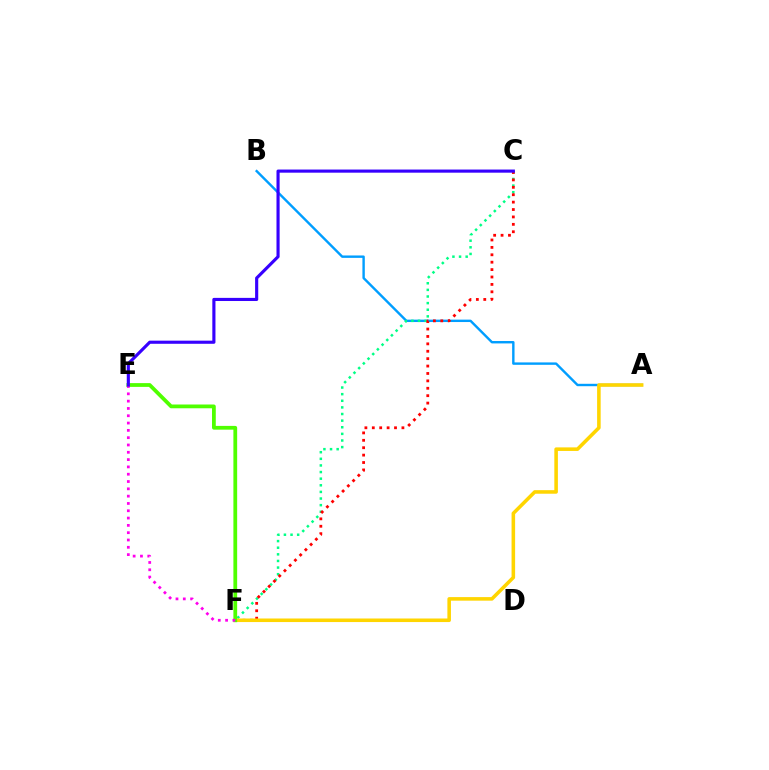{('A', 'B'): [{'color': '#009eff', 'line_style': 'solid', 'thickness': 1.73}], ('C', 'F'): [{'color': '#00ff86', 'line_style': 'dotted', 'thickness': 1.8}, {'color': '#ff0000', 'line_style': 'dotted', 'thickness': 2.01}], ('A', 'F'): [{'color': '#ffd500', 'line_style': 'solid', 'thickness': 2.57}], ('E', 'F'): [{'color': '#4fff00', 'line_style': 'solid', 'thickness': 2.71}, {'color': '#ff00ed', 'line_style': 'dotted', 'thickness': 1.99}], ('C', 'E'): [{'color': '#3700ff', 'line_style': 'solid', 'thickness': 2.26}]}